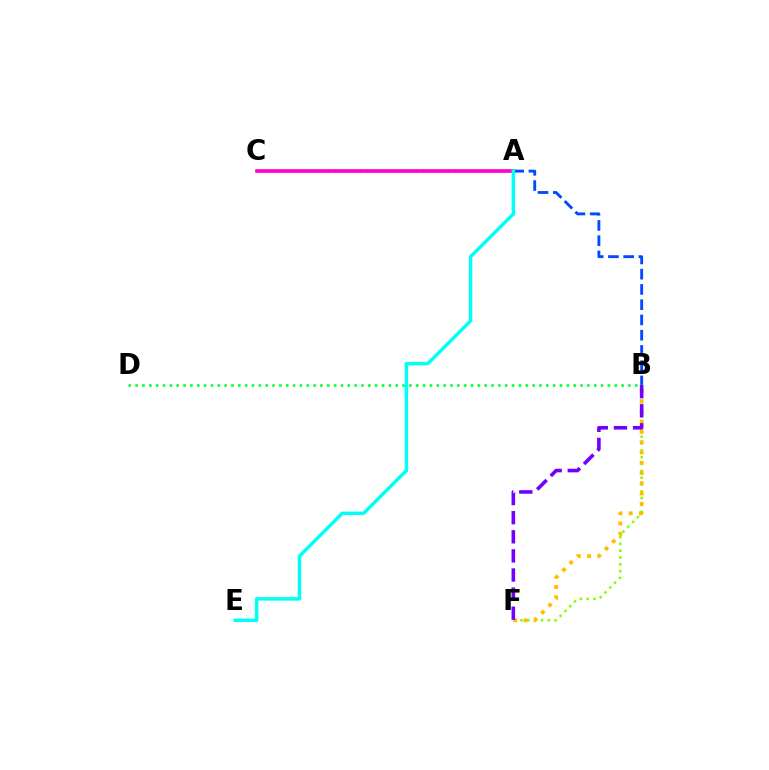{('B', 'F'): [{'color': '#84ff00', 'line_style': 'dotted', 'thickness': 1.85}, {'color': '#ffbd00', 'line_style': 'dotted', 'thickness': 2.79}, {'color': '#7200ff', 'line_style': 'dashed', 'thickness': 2.6}], ('A', 'C'): [{'color': '#ff0000', 'line_style': 'dotted', 'thickness': 1.71}, {'color': '#ff00cf', 'line_style': 'solid', 'thickness': 2.6}], ('A', 'B'): [{'color': '#004bff', 'line_style': 'dashed', 'thickness': 2.07}], ('B', 'D'): [{'color': '#00ff39', 'line_style': 'dotted', 'thickness': 1.86}], ('A', 'E'): [{'color': '#00fff6', 'line_style': 'solid', 'thickness': 2.51}]}